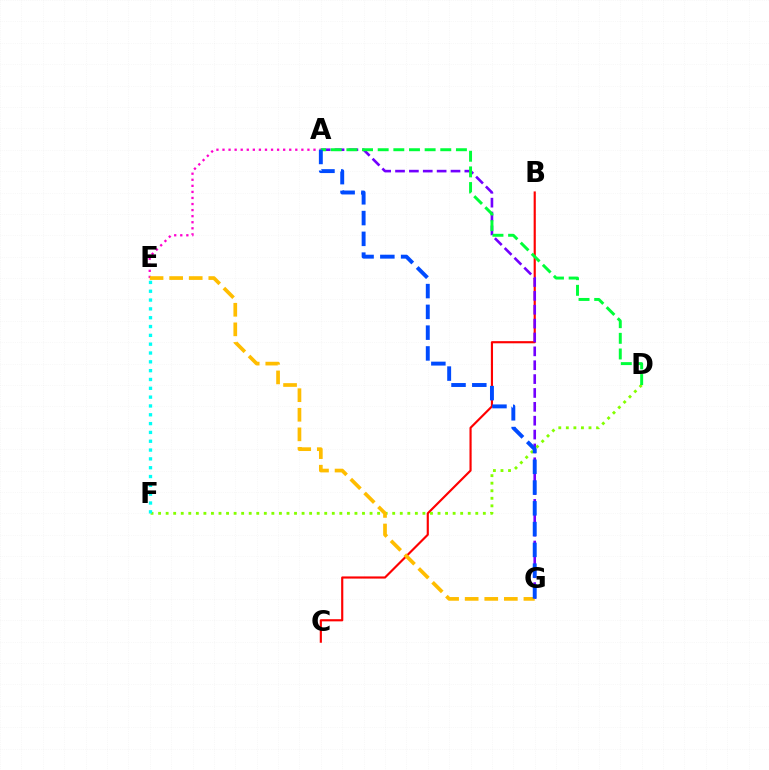{('B', 'C'): [{'color': '#ff0000', 'line_style': 'solid', 'thickness': 1.55}], ('D', 'F'): [{'color': '#84ff00', 'line_style': 'dotted', 'thickness': 2.05}], ('A', 'G'): [{'color': '#7200ff', 'line_style': 'dashed', 'thickness': 1.88}, {'color': '#004bff', 'line_style': 'dashed', 'thickness': 2.82}], ('A', 'D'): [{'color': '#00ff39', 'line_style': 'dashed', 'thickness': 2.13}], ('A', 'E'): [{'color': '#ff00cf', 'line_style': 'dotted', 'thickness': 1.65}], ('E', 'G'): [{'color': '#ffbd00', 'line_style': 'dashed', 'thickness': 2.66}], ('E', 'F'): [{'color': '#00fff6', 'line_style': 'dotted', 'thickness': 2.4}]}